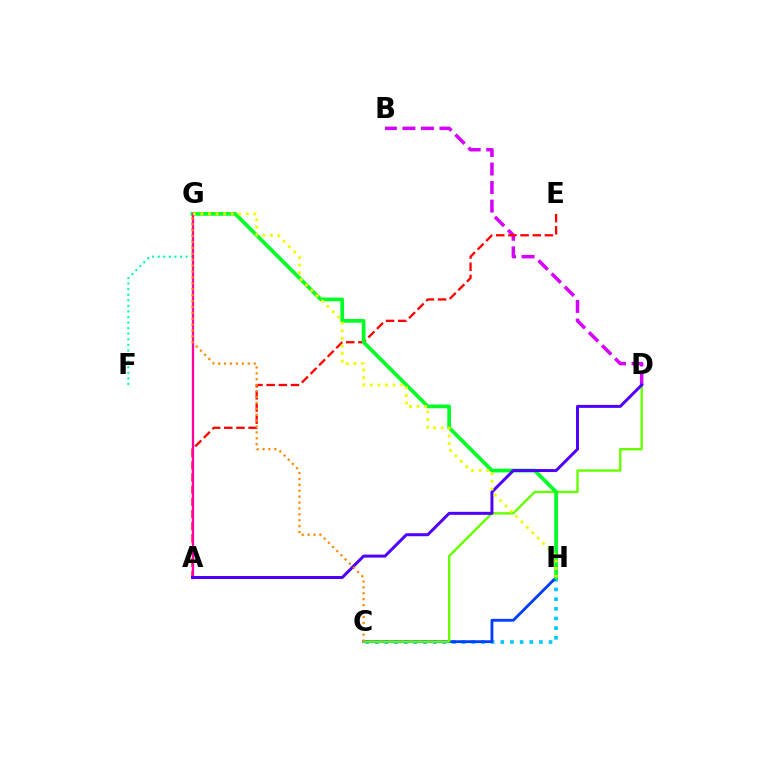{('C', 'H'): [{'color': '#00c7ff', 'line_style': 'dotted', 'thickness': 2.62}, {'color': '#003fff', 'line_style': 'solid', 'thickness': 2.04}], ('B', 'D'): [{'color': '#d600ff', 'line_style': 'dashed', 'thickness': 2.52}], ('F', 'G'): [{'color': '#00ffaf', 'line_style': 'dotted', 'thickness': 1.52}], ('A', 'E'): [{'color': '#ff0000', 'line_style': 'dashed', 'thickness': 1.65}], ('C', 'D'): [{'color': '#66ff00', 'line_style': 'solid', 'thickness': 1.73}], ('G', 'H'): [{'color': '#00ff27', 'line_style': 'solid', 'thickness': 2.67}, {'color': '#eeff00', 'line_style': 'dotted', 'thickness': 2.06}], ('A', 'G'): [{'color': '#ff00a0', 'line_style': 'solid', 'thickness': 1.67}], ('A', 'D'): [{'color': '#4f00ff', 'line_style': 'solid', 'thickness': 2.15}], ('C', 'G'): [{'color': '#ff8800', 'line_style': 'dotted', 'thickness': 1.6}]}